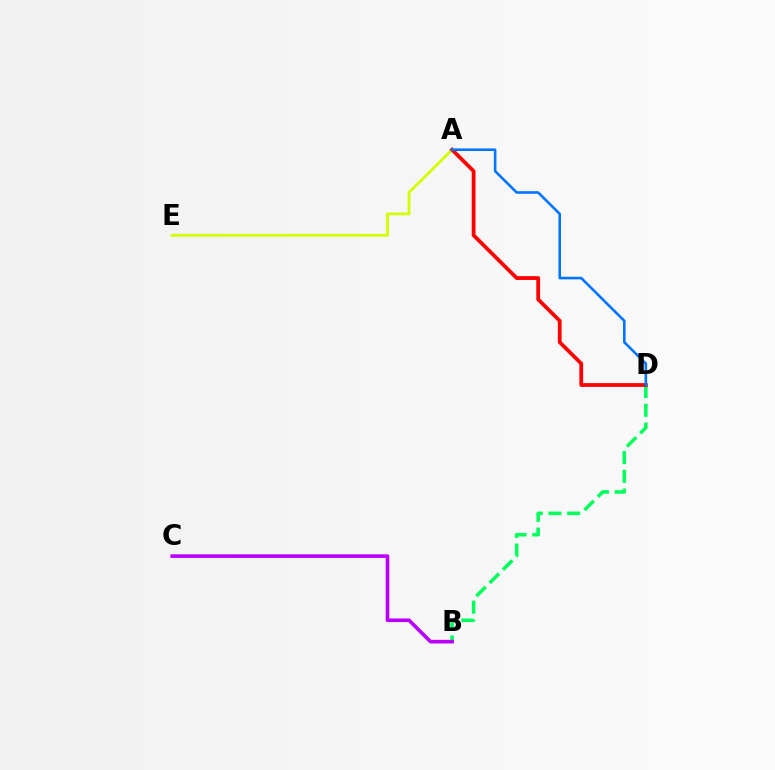{('B', 'D'): [{'color': '#00ff5c', 'line_style': 'dashed', 'thickness': 2.55}], ('A', 'E'): [{'color': '#d1ff00', 'line_style': 'solid', 'thickness': 2.02}], ('A', 'D'): [{'color': '#ff0000', 'line_style': 'solid', 'thickness': 2.72}, {'color': '#0074ff', 'line_style': 'solid', 'thickness': 1.87}], ('B', 'C'): [{'color': '#b900ff', 'line_style': 'solid', 'thickness': 2.61}]}